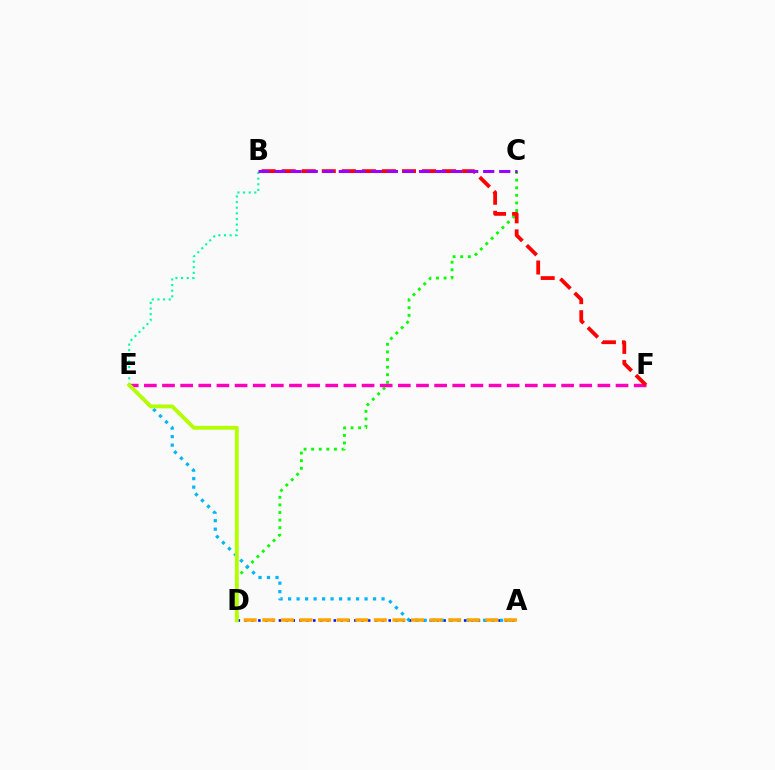{('A', 'D'): [{'color': '#0010ff', 'line_style': 'dotted', 'thickness': 1.86}, {'color': '#ffa500', 'line_style': 'dashed', 'thickness': 2.53}], ('C', 'D'): [{'color': '#08ff00', 'line_style': 'dotted', 'thickness': 2.06}], ('E', 'F'): [{'color': '#ff00bd', 'line_style': 'dashed', 'thickness': 2.46}], ('A', 'E'): [{'color': '#00b5ff', 'line_style': 'dotted', 'thickness': 2.31}], ('B', 'F'): [{'color': '#ff0000', 'line_style': 'dashed', 'thickness': 2.72}], ('B', 'E'): [{'color': '#00ff9d', 'line_style': 'dotted', 'thickness': 1.53}], ('D', 'E'): [{'color': '#b3ff00', 'line_style': 'solid', 'thickness': 2.75}], ('B', 'C'): [{'color': '#9b00ff', 'line_style': 'dashed', 'thickness': 2.18}]}